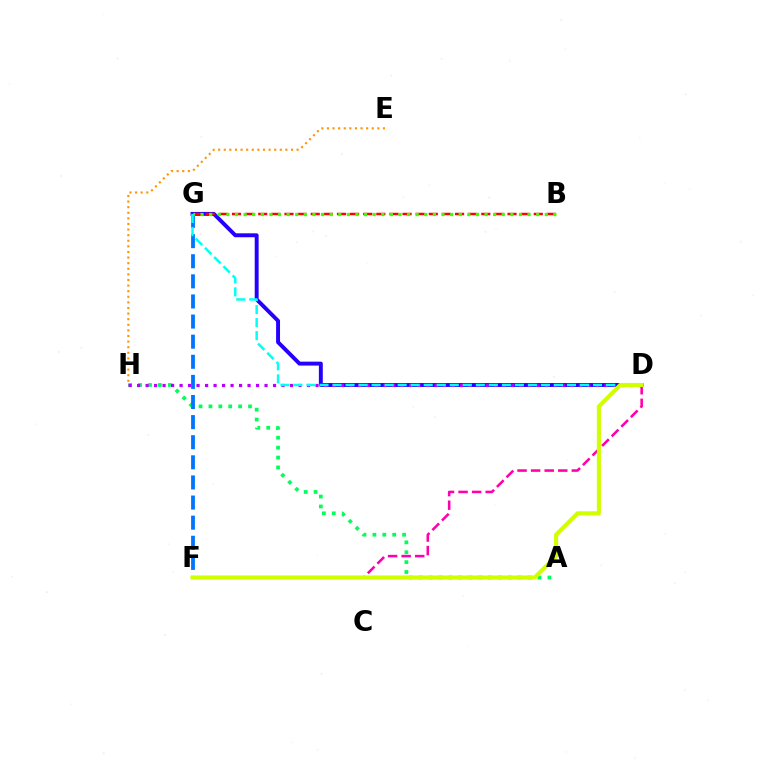{('D', 'G'): [{'color': '#2500ff', 'line_style': 'solid', 'thickness': 2.82}, {'color': '#00fff6', 'line_style': 'dashed', 'thickness': 1.77}], ('B', 'G'): [{'color': '#ff0000', 'line_style': 'dashed', 'thickness': 1.78}, {'color': '#3dff00', 'line_style': 'dotted', 'thickness': 2.34}], ('A', 'H'): [{'color': '#00ff5c', 'line_style': 'dotted', 'thickness': 2.69}], ('D', 'H'): [{'color': '#b900ff', 'line_style': 'dotted', 'thickness': 2.31}], ('E', 'H'): [{'color': '#ff9400', 'line_style': 'dotted', 'thickness': 1.52}], ('F', 'G'): [{'color': '#0074ff', 'line_style': 'dashed', 'thickness': 2.73}], ('D', 'F'): [{'color': '#ff00ac', 'line_style': 'dashed', 'thickness': 1.84}, {'color': '#d1ff00', 'line_style': 'solid', 'thickness': 2.95}]}